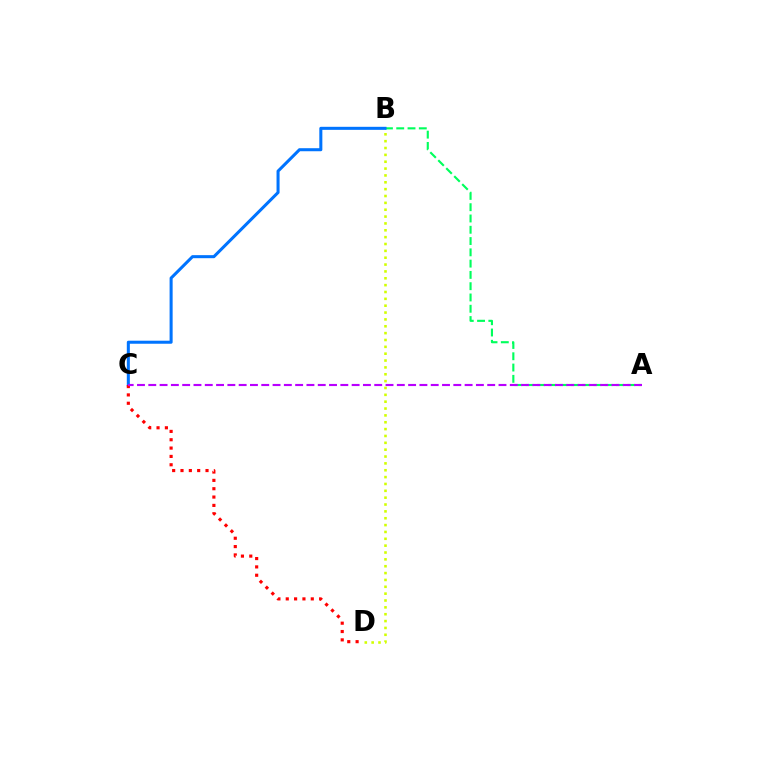{('B', 'D'): [{'color': '#d1ff00', 'line_style': 'dotted', 'thickness': 1.86}], ('A', 'B'): [{'color': '#00ff5c', 'line_style': 'dashed', 'thickness': 1.53}], ('B', 'C'): [{'color': '#0074ff', 'line_style': 'solid', 'thickness': 2.19}], ('C', 'D'): [{'color': '#ff0000', 'line_style': 'dotted', 'thickness': 2.27}], ('A', 'C'): [{'color': '#b900ff', 'line_style': 'dashed', 'thickness': 1.53}]}